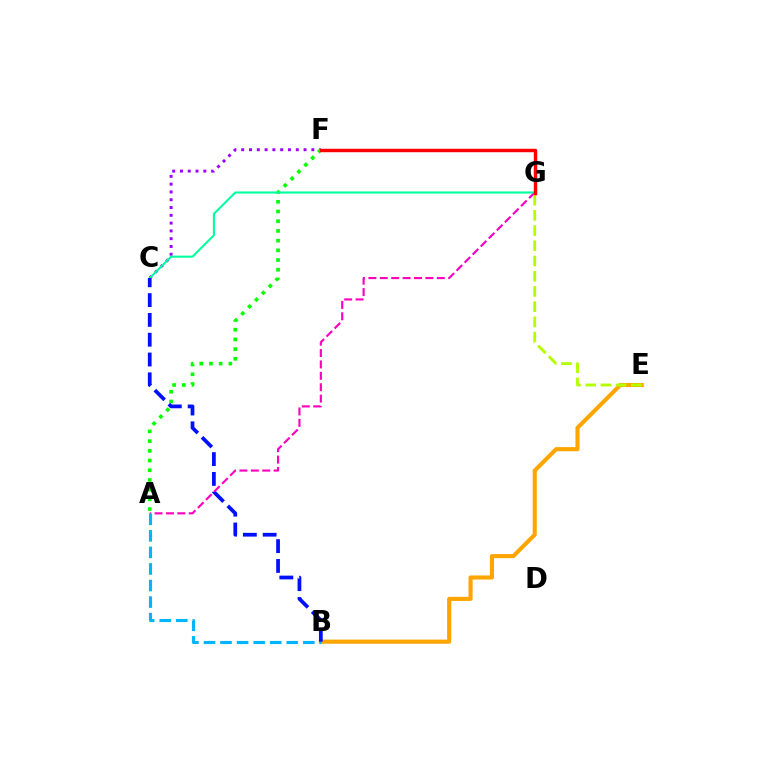{('B', 'E'): [{'color': '#ffa500', 'line_style': 'solid', 'thickness': 2.96}], ('C', 'F'): [{'color': '#9b00ff', 'line_style': 'dotted', 'thickness': 2.12}], ('A', 'F'): [{'color': '#08ff00', 'line_style': 'dotted', 'thickness': 2.64}], ('A', 'G'): [{'color': '#ff00bd', 'line_style': 'dashed', 'thickness': 1.55}], ('C', 'G'): [{'color': '#00ff9d', 'line_style': 'solid', 'thickness': 1.51}], ('E', 'G'): [{'color': '#b3ff00', 'line_style': 'dashed', 'thickness': 2.07}], ('A', 'B'): [{'color': '#00b5ff', 'line_style': 'dashed', 'thickness': 2.25}], ('F', 'G'): [{'color': '#ff0000', 'line_style': 'solid', 'thickness': 2.48}], ('B', 'C'): [{'color': '#0010ff', 'line_style': 'dashed', 'thickness': 2.69}]}